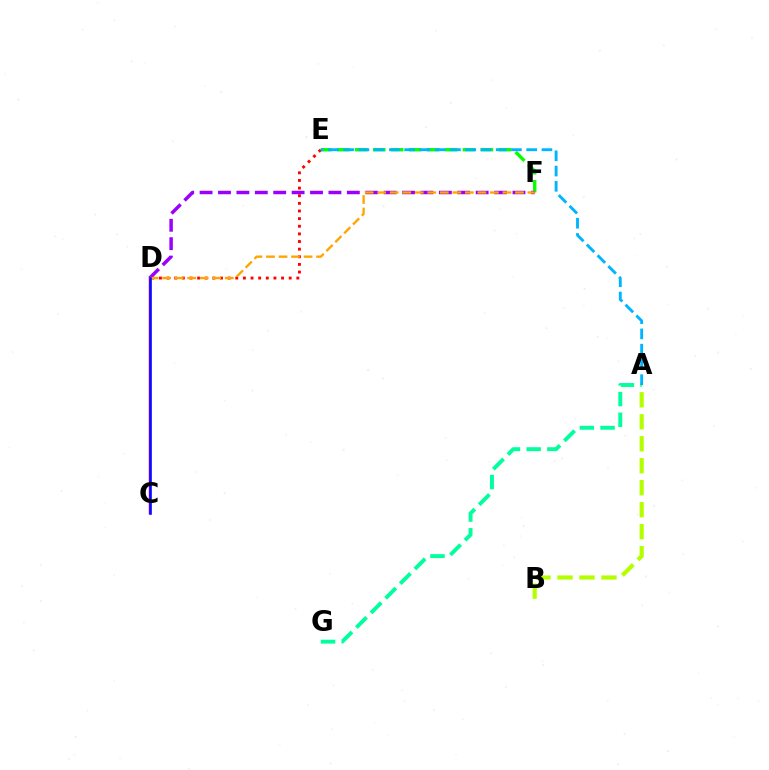{('C', 'D'): [{'color': '#ff00bd', 'line_style': 'solid', 'thickness': 1.79}, {'color': '#0010ff', 'line_style': 'solid', 'thickness': 1.86}], ('D', 'E'): [{'color': '#ff0000', 'line_style': 'dotted', 'thickness': 2.07}], ('E', 'F'): [{'color': '#08ff00', 'line_style': 'dashed', 'thickness': 2.44}], ('A', 'B'): [{'color': '#b3ff00', 'line_style': 'dashed', 'thickness': 2.99}], ('A', 'G'): [{'color': '#00ff9d', 'line_style': 'dashed', 'thickness': 2.81}], ('D', 'F'): [{'color': '#9b00ff', 'line_style': 'dashed', 'thickness': 2.5}, {'color': '#ffa500', 'line_style': 'dashed', 'thickness': 1.7}], ('A', 'E'): [{'color': '#00b5ff', 'line_style': 'dashed', 'thickness': 2.07}]}